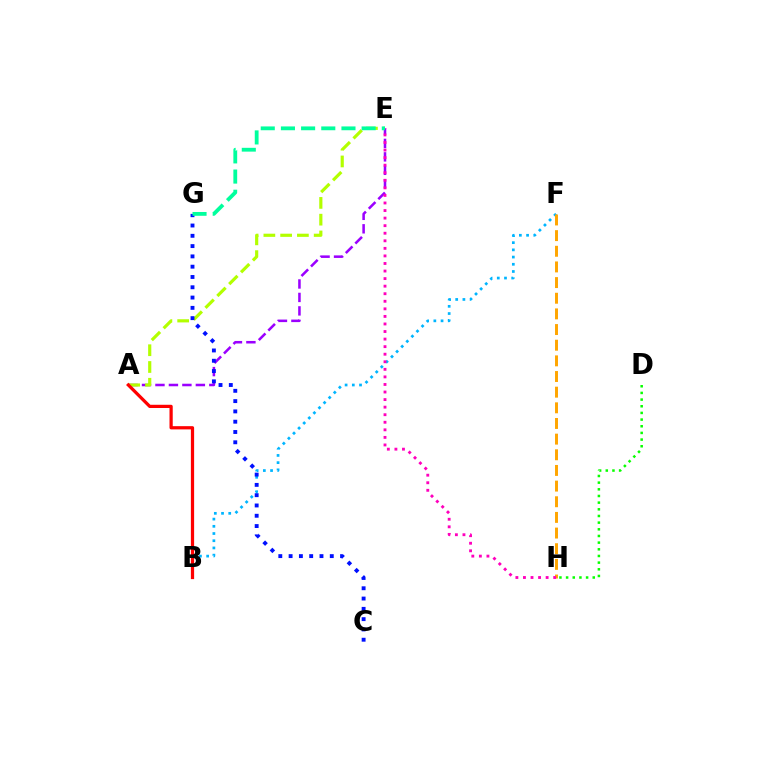{('A', 'E'): [{'color': '#9b00ff', 'line_style': 'dashed', 'thickness': 1.83}, {'color': '#b3ff00', 'line_style': 'dashed', 'thickness': 2.28}], ('B', 'F'): [{'color': '#00b5ff', 'line_style': 'dotted', 'thickness': 1.96}], ('A', 'B'): [{'color': '#ff0000', 'line_style': 'solid', 'thickness': 2.33}], ('F', 'H'): [{'color': '#ffa500', 'line_style': 'dashed', 'thickness': 2.13}], ('C', 'G'): [{'color': '#0010ff', 'line_style': 'dotted', 'thickness': 2.8}], ('E', 'H'): [{'color': '#ff00bd', 'line_style': 'dotted', 'thickness': 2.05}], ('D', 'H'): [{'color': '#08ff00', 'line_style': 'dotted', 'thickness': 1.81}], ('E', 'G'): [{'color': '#00ff9d', 'line_style': 'dashed', 'thickness': 2.74}]}